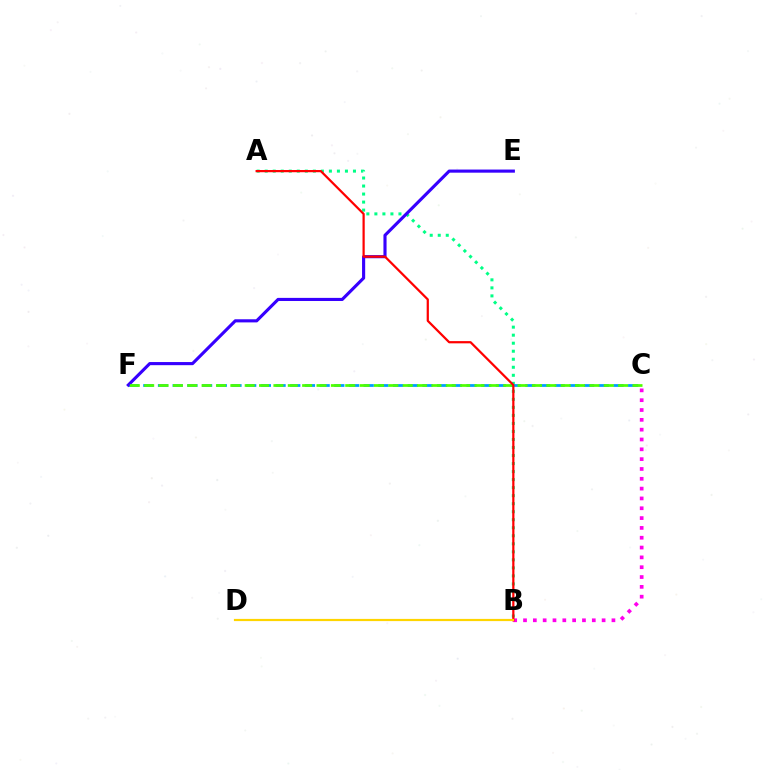{('A', 'B'): [{'color': '#00ff86', 'line_style': 'dotted', 'thickness': 2.18}, {'color': '#ff0000', 'line_style': 'solid', 'thickness': 1.6}], ('C', 'F'): [{'color': '#009eff', 'line_style': 'dashed', 'thickness': 2.0}, {'color': '#4fff00', 'line_style': 'dashed', 'thickness': 1.95}], ('E', 'F'): [{'color': '#3700ff', 'line_style': 'solid', 'thickness': 2.25}], ('B', 'C'): [{'color': '#ff00ed', 'line_style': 'dotted', 'thickness': 2.67}], ('B', 'D'): [{'color': '#ffd500', 'line_style': 'solid', 'thickness': 1.58}]}